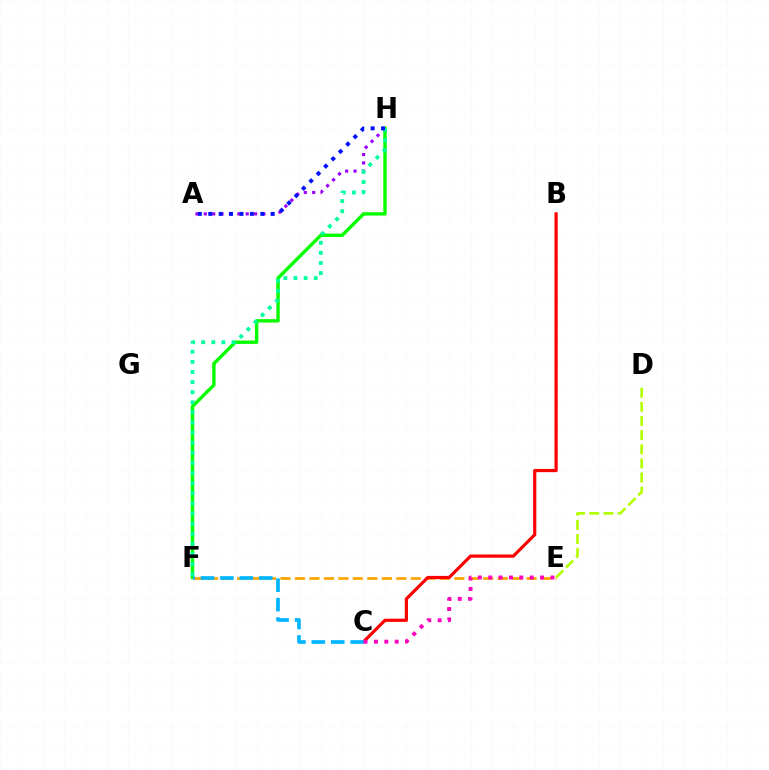{('D', 'E'): [{'color': '#b3ff00', 'line_style': 'dashed', 'thickness': 1.92}], ('F', 'H'): [{'color': '#08ff00', 'line_style': 'solid', 'thickness': 2.46}, {'color': '#00ff9d', 'line_style': 'dotted', 'thickness': 2.75}], ('E', 'F'): [{'color': '#ffa500', 'line_style': 'dashed', 'thickness': 1.97}], ('A', 'H'): [{'color': '#9b00ff', 'line_style': 'dotted', 'thickness': 2.27}, {'color': '#0010ff', 'line_style': 'dotted', 'thickness': 2.83}], ('B', 'C'): [{'color': '#ff0000', 'line_style': 'solid', 'thickness': 2.3}], ('C', 'F'): [{'color': '#00b5ff', 'line_style': 'dashed', 'thickness': 2.64}], ('C', 'E'): [{'color': '#ff00bd', 'line_style': 'dotted', 'thickness': 2.82}]}